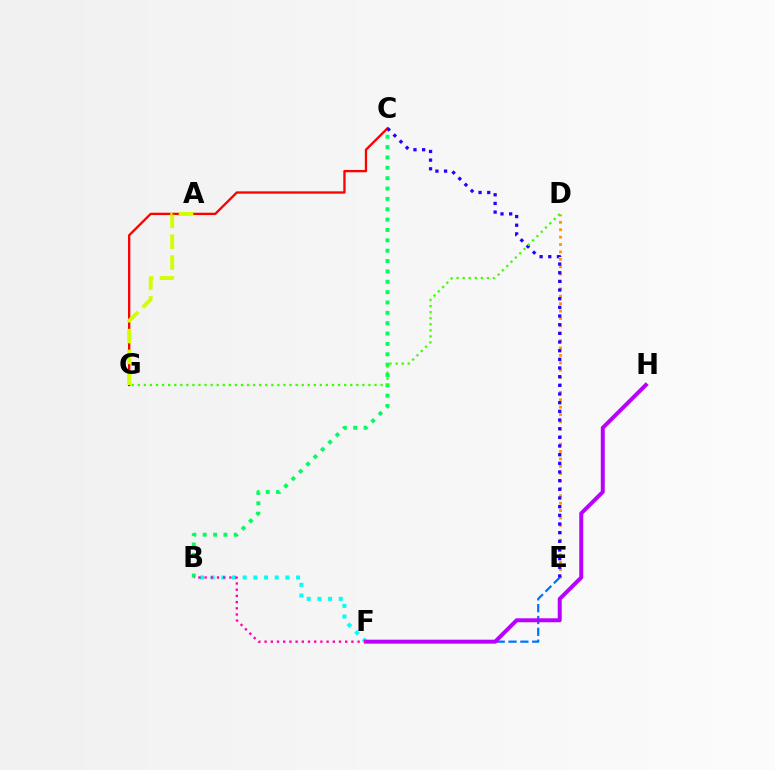{('B', 'F'): [{'color': '#00fff6', 'line_style': 'dotted', 'thickness': 2.9}, {'color': '#ff00ac', 'line_style': 'dotted', 'thickness': 1.68}], ('D', 'E'): [{'color': '#ff9400', 'line_style': 'dotted', 'thickness': 2.01}], ('C', 'G'): [{'color': '#ff0000', 'line_style': 'solid', 'thickness': 1.67}], ('E', 'F'): [{'color': '#0074ff', 'line_style': 'dashed', 'thickness': 1.61}], ('A', 'G'): [{'color': '#d1ff00', 'line_style': 'dashed', 'thickness': 2.83}], ('F', 'H'): [{'color': '#b900ff', 'line_style': 'solid', 'thickness': 2.86}], ('B', 'C'): [{'color': '#00ff5c', 'line_style': 'dotted', 'thickness': 2.81}], ('C', 'E'): [{'color': '#2500ff', 'line_style': 'dotted', 'thickness': 2.35}], ('D', 'G'): [{'color': '#3dff00', 'line_style': 'dotted', 'thickness': 1.65}]}